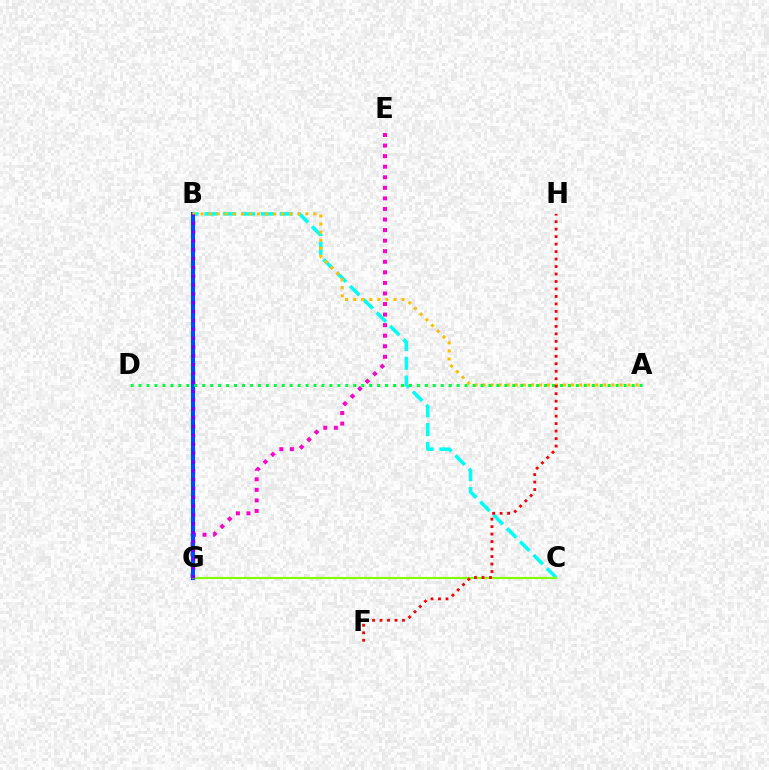{('E', 'G'): [{'color': '#ff00cf', 'line_style': 'dotted', 'thickness': 2.87}], ('B', 'G'): [{'color': '#004bff', 'line_style': 'solid', 'thickness': 2.96}, {'color': '#7200ff', 'line_style': 'dotted', 'thickness': 2.4}], ('B', 'C'): [{'color': '#00fff6', 'line_style': 'dashed', 'thickness': 2.56}], ('A', 'B'): [{'color': '#ffbd00', 'line_style': 'dotted', 'thickness': 2.19}], ('A', 'D'): [{'color': '#00ff39', 'line_style': 'dotted', 'thickness': 2.16}], ('C', 'G'): [{'color': '#84ff00', 'line_style': 'solid', 'thickness': 1.52}], ('F', 'H'): [{'color': '#ff0000', 'line_style': 'dotted', 'thickness': 2.03}]}